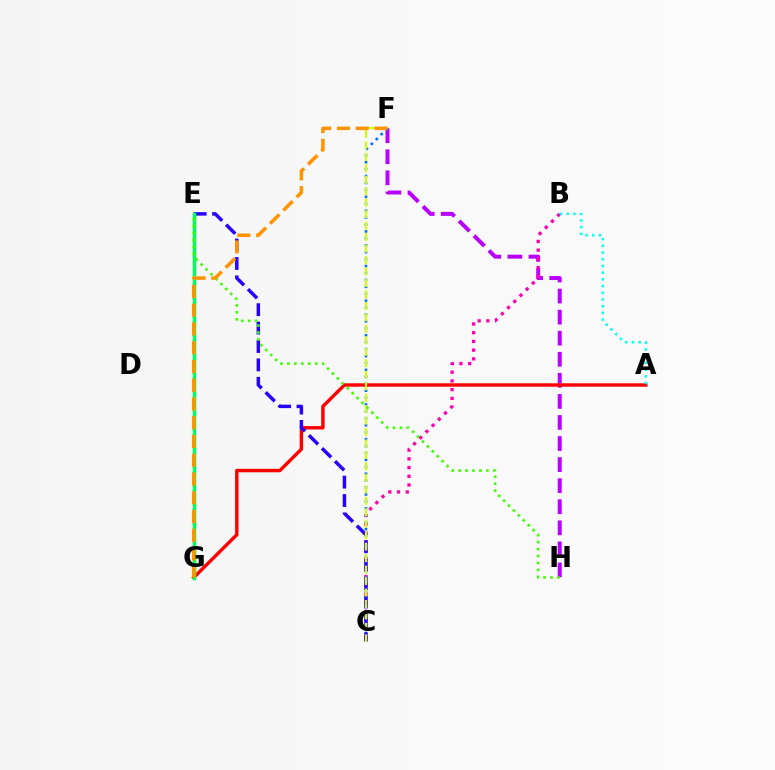{('F', 'H'): [{'color': '#b900ff', 'line_style': 'dashed', 'thickness': 2.86}], ('B', 'C'): [{'color': '#ff00ac', 'line_style': 'dotted', 'thickness': 2.37}], ('A', 'G'): [{'color': '#ff0000', 'line_style': 'solid', 'thickness': 2.47}], ('C', 'F'): [{'color': '#0074ff', 'line_style': 'dotted', 'thickness': 1.88}, {'color': '#d1ff00', 'line_style': 'dashed', 'thickness': 1.56}], ('C', 'E'): [{'color': '#2500ff', 'line_style': 'dashed', 'thickness': 2.5}], ('E', 'G'): [{'color': '#00ff5c', 'line_style': 'solid', 'thickness': 2.5}], ('A', 'B'): [{'color': '#00fff6', 'line_style': 'dotted', 'thickness': 1.82}], ('E', 'H'): [{'color': '#3dff00', 'line_style': 'dotted', 'thickness': 1.89}], ('F', 'G'): [{'color': '#ff9400', 'line_style': 'dashed', 'thickness': 2.55}]}